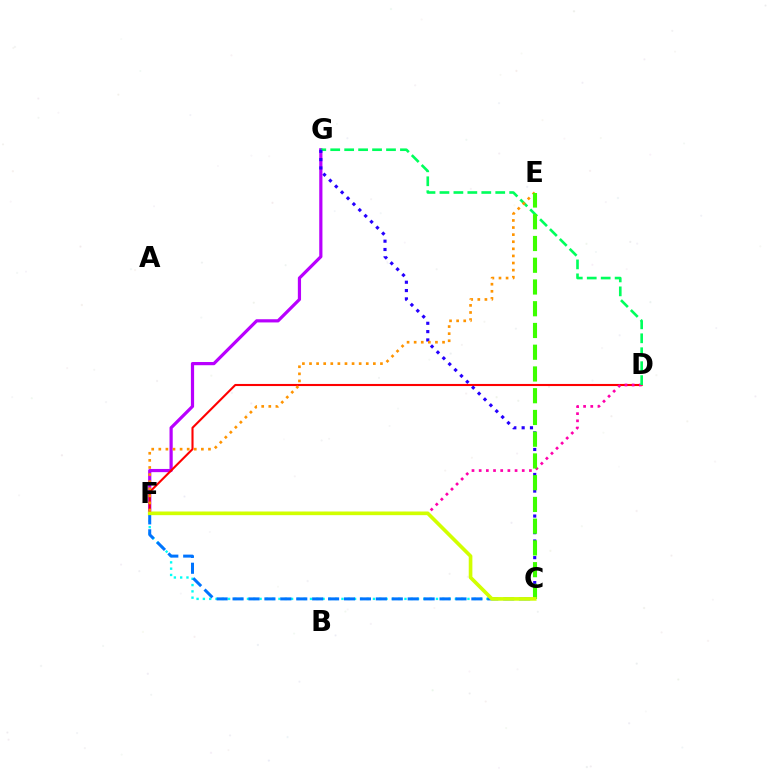{('F', 'G'): [{'color': '#b900ff', 'line_style': 'solid', 'thickness': 2.3}], ('D', 'F'): [{'color': '#ff0000', 'line_style': 'solid', 'thickness': 1.51}, {'color': '#ff00ac', 'line_style': 'dotted', 'thickness': 1.95}], ('D', 'G'): [{'color': '#00ff5c', 'line_style': 'dashed', 'thickness': 1.89}], ('C', 'G'): [{'color': '#2500ff', 'line_style': 'dotted', 'thickness': 2.26}], ('C', 'F'): [{'color': '#00fff6', 'line_style': 'dotted', 'thickness': 1.71}, {'color': '#0074ff', 'line_style': 'dashed', 'thickness': 2.16}, {'color': '#d1ff00', 'line_style': 'solid', 'thickness': 2.63}], ('E', 'F'): [{'color': '#ff9400', 'line_style': 'dotted', 'thickness': 1.93}], ('C', 'E'): [{'color': '#3dff00', 'line_style': 'dashed', 'thickness': 2.95}]}